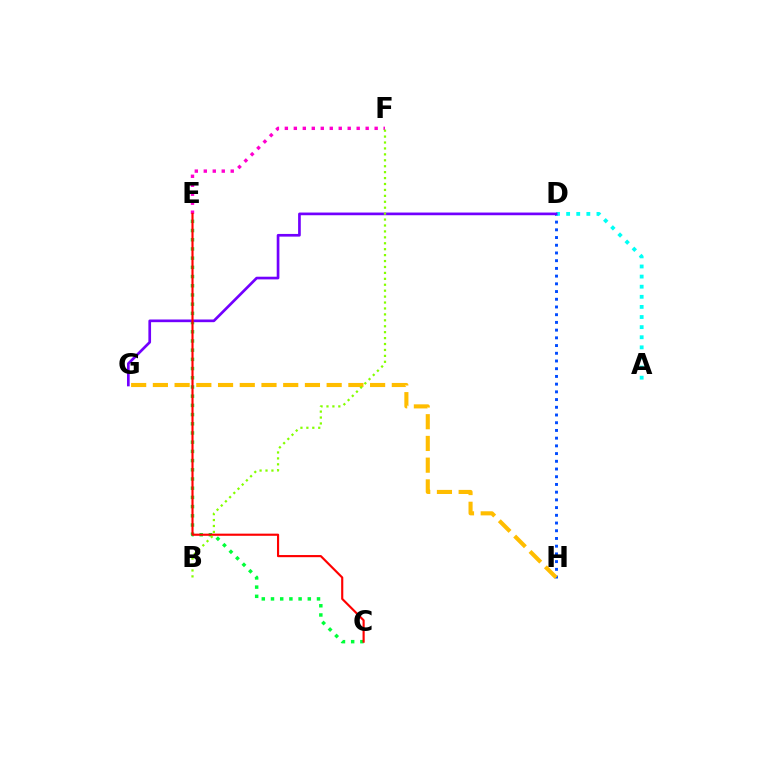{('D', 'H'): [{'color': '#004bff', 'line_style': 'dotted', 'thickness': 2.1}], ('C', 'E'): [{'color': '#00ff39', 'line_style': 'dotted', 'thickness': 2.5}, {'color': '#ff0000', 'line_style': 'solid', 'thickness': 1.54}], ('A', 'D'): [{'color': '#00fff6', 'line_style': 'dotted', 'thickness': 2.75}], ('E', 'F'): [{'color': '#ff00cf', 'line_style': 'dotted', 'thickness': 2.44}], ('G', 'H'): [{'color': '#ffbd00', 'line_style': 'dashed', 'thickness': 2.95}], ('D', 'G'): [{'color': '#7200ff', 'line_style': 'solid', 'thickness': 1.93}], ('B', 'F'): [{'color': '#84ff00', 'line_style': 'dotted', 'thickness': 1.61}]}